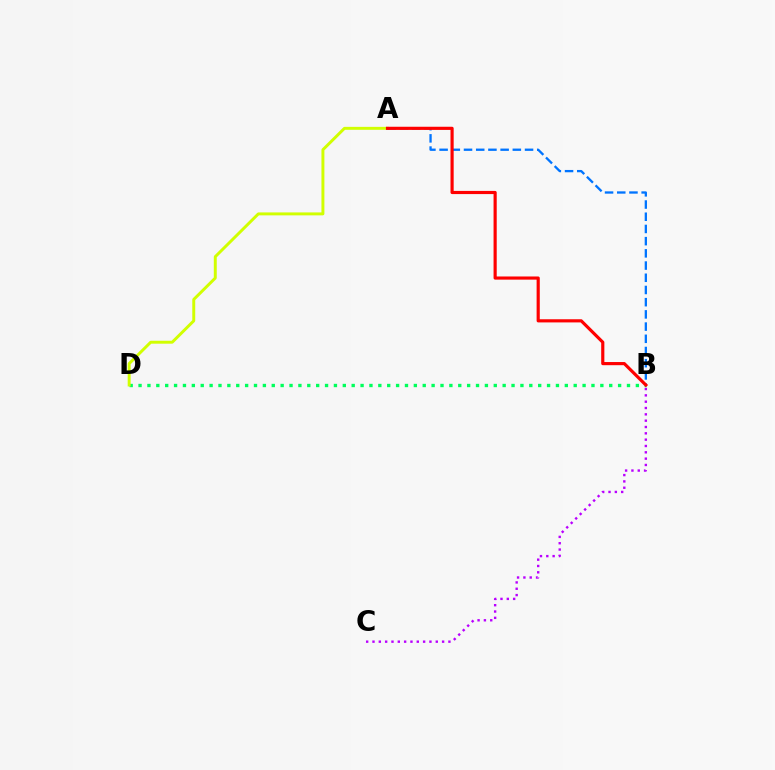{('B', 'D'): [{'color': '#00ff5c', 'line_style': 'dotted', 'thickness': 2.41}], ('A', 'D'): [{'color': '#d1ff00', 'line_style': 'solid', 'thickness': 2.12}], ('A', 'B'): [{'color': '#0074ff', 'line_style': 'dashed', 'thickness': 1.66}, {'color': '#ff0000', 'line_style': 'solid', 'thickness': 2.28}], ('B', 'C'): [{'color': '#b900ff', 'line_style': 'dotted', 'thickness': 1.72}]}